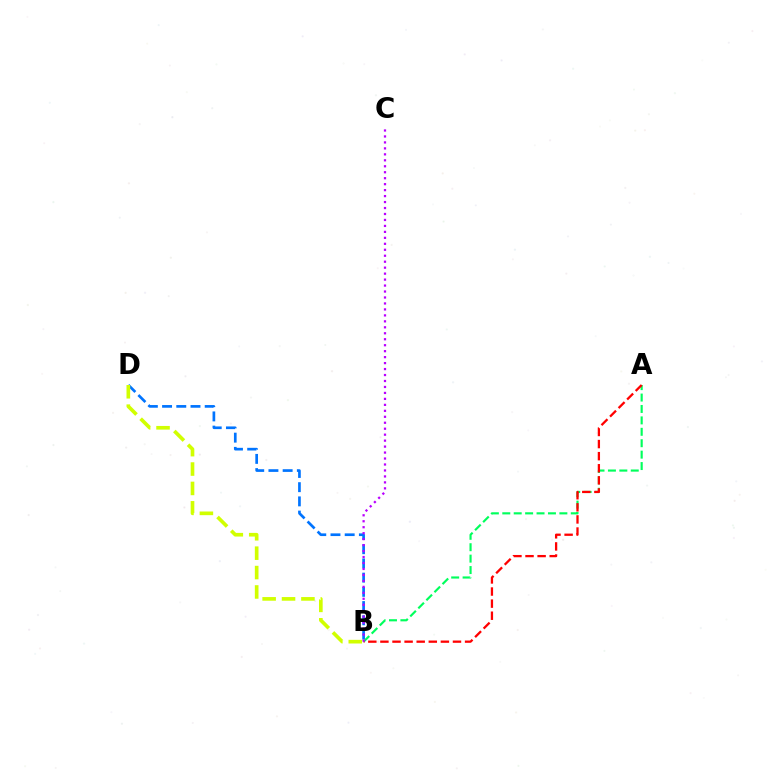{('B', 'D'): [{'color': '#0074ff', 'line_style': 'dashed', 'thickness': 1.93}, {'color': '#d1ff00', 'line_style': 'dashed', 'thickness': 2.63}], ('A', 'B'): [{'color': '#00ff5c', 'line_style': 'dashed', 'thickness': 1.55}, {'color': '#ff0000', 'line_style': 'dashed', 'thickness': 1.64}], ('B', 'C'): [{'color': '#b900ff', 'line_style': 'dotted', 'thickness': 1.62}]}